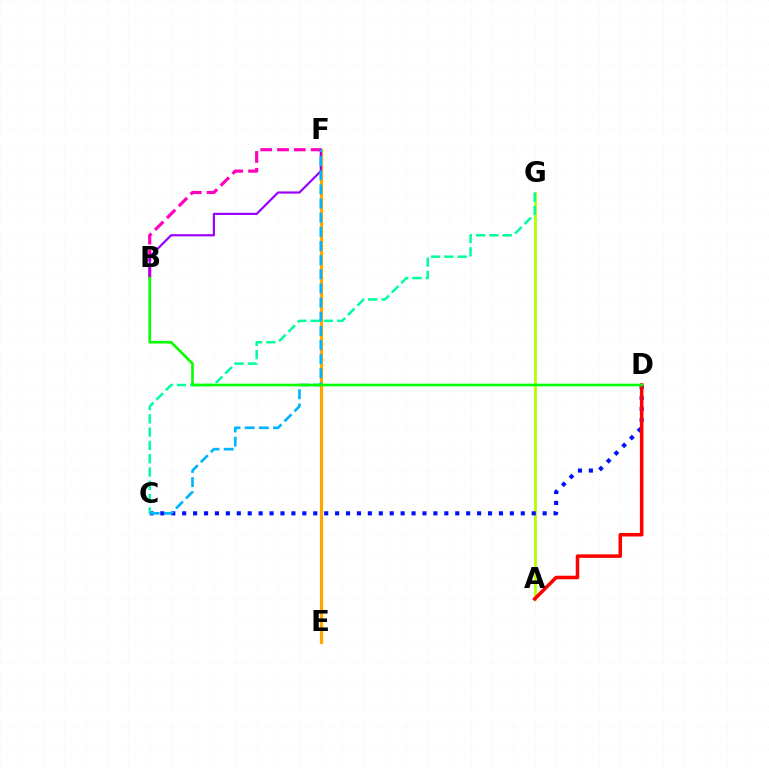{('E', 'F'): [{'color': '#ffa500', 'line_style': 'solid', 'thickness': 2.31}], ('A', 'G'): [{'color': '#b3ff00', 'line_style': 'solid', 'thickness': 1.99}], ('C', 'D'): [{'color': '#0010ff', 'line_style': 'dotted', 'thickness': 2.97}], ('C', 'G'): [{'color': '#00ff9d', 'line_style': 'dashed', 'thickness': 1.81}], ('B', 'F'): [{'color': '#ff00bd', 'line_style': 'dashed', 'thickness': 2.28}, {'color': '#9b00ff', 'line_style': 'solid', 'thickness': 1.57}], ('A', 'D'): [{'color': '#ff0000', 'line_style': 'solid', 'thickness': 2.55}], ('C', 'F'): [{'color': '#00b5ff', 'line_style': 'dashed', 'thickness': 1.92}], ('B', 'D'): [{'color': '#08ff00', 'line_style': 'solid', 'thickness': 1.9}]}